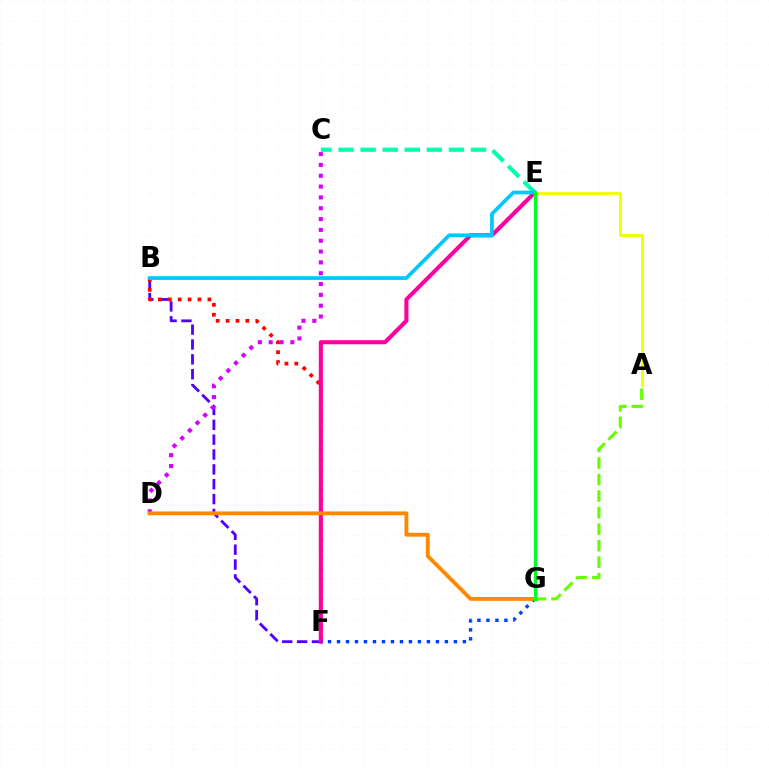{('B', 'F'): [{'color': '#4f00ff', 'line_style': 'dashed', 'thickness': 2.02}, {'color': '#ff0000', 'line_style': 'dotted', 'thickness': 2.69}], ('A', 'G'): [{'color': '#66ff00', 'line_style': 'dashed', 'thickness': 2.24}], ('E', 'F'): [{'color': '#ff00a0', 'line_style': 'solid', 'thickness': 2.92}], ('A', 'E'): [{'color': '#eeff00', 'line_style': 'solid', 'thickness': 2.03}], ('C', 'E'): [{'color': '#00ffaf', 'line_style': 'dashed', 'thickness': 3.0}], ('B', 'E'): [{'color': '#00c7ff', 'line_style': 'solid', 'thickness': 2.66}], ('C', 'D'): [{'color': '#d600ff', 'line_style': 'dotted', 'thickness': 2.94}], ('F', 'G'): [{'color': '#003fff', 'line_style': 'dotted', 'thickness': 2.44}], ('D', 'G'): [{'color': '#ff8800', 'line_style': 'solid', 'thickness': 2.77}], ('E', 'G'): [{'color': '#00ff27', 'line_style': 'solid', 'thickness': 2.34}]}